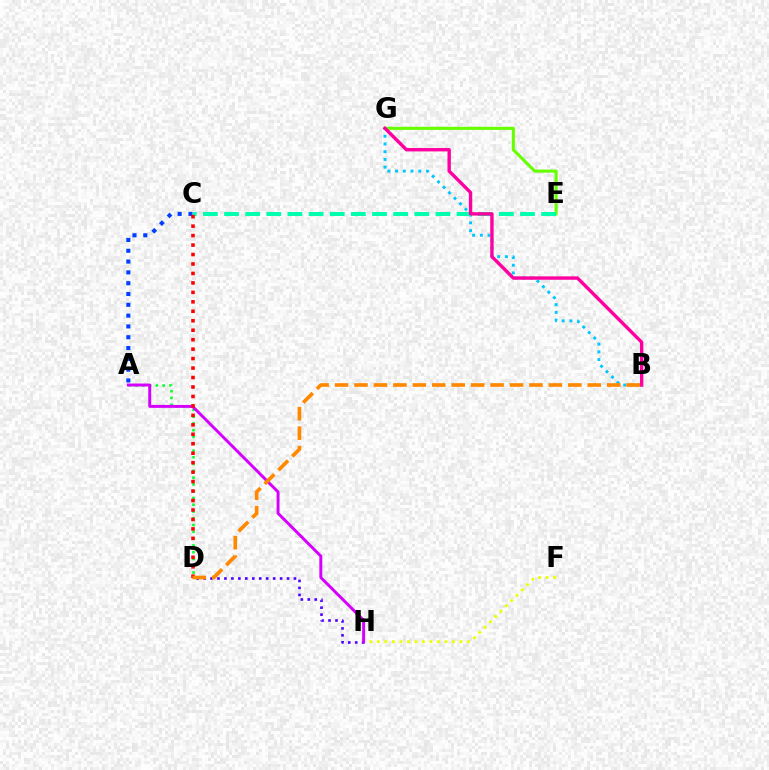{('A', 'C'): [{'color': '#003fff', 'line_style': 'dotted', 'thickness': 2.94}], ('B', 'G'): [{'color': '#00c7ff', 'line_style': 'dotted', 'thickness': 2.1}, {'color': '#ff00a0', 'line_style': 'solid', 'thickness': 2.44}], ('D', 'H'): [{'color': '#4f00ff', 'line_style': 'dotted', 'thickness': 1.89}], ('E', 'G'): [{'color': '#66ff00', 'line_style': 'solid', 'thickness': 2.23}], ('F', 'H'): [{'color': '#eeff00', 'line_style': 'dotted', 'thickness': 2.04}], ('C', 'E'): [{'color': '#00ffaf', 'line_style': 'dashed', 'thickness': 2.87}], ('A', 'D'): [{'color': '#00ff27', 'line_style': 'dotted', 'thickness': 1.84}], ('A', 'H'): [{'color': '#d600ff', 'line_style': 'solid', 'thickness': 2.12}], ('C', 'D'): [{'color': '#ff0000', 'line_style': 'dotted', 'thickness': 2.57}], ('B', 'D'): [{'color': '#ff8800', 'line_style': 'dashed', 'thickness': 2.64}]}